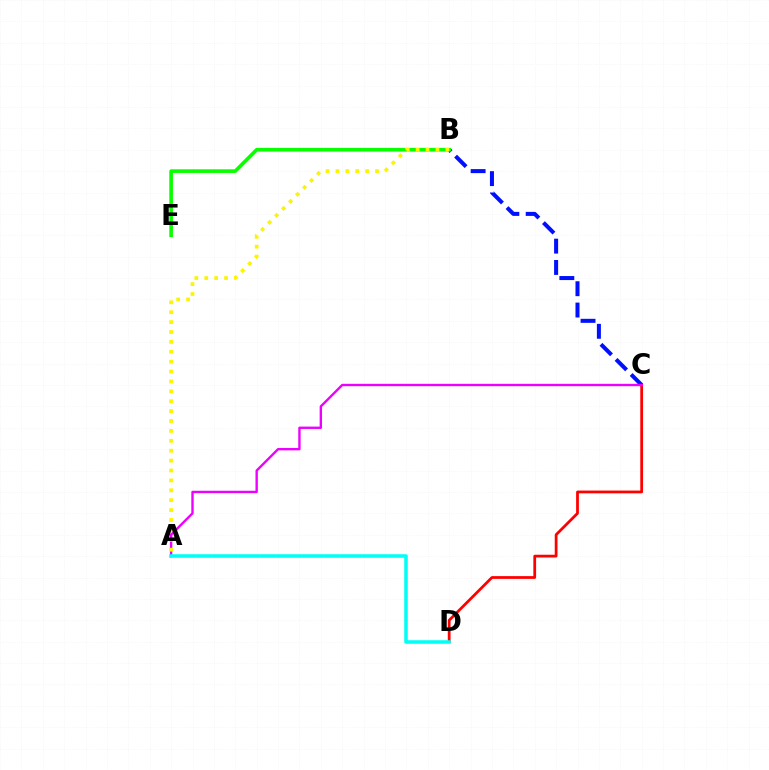{('C', 'D'): [{'color': '#ff0000', 'line_style': 'solid', 'thickness': 1.99}], ('B', 'C'): [{'color': '#0010ff', 'line_style': 'dashed', 'thickness': 2.9}], ('B', 'E'): [{'color': '#08ff00', 'line_style': 'solid', 'thickness': 2.62}], ('A', 'C'): [{'color': '#ee00ff', 'line_style': 'solid', 'thickness': 1.71}], ('A', 'B'): [{'color': '#fcf500', 'line_style': 'dotted', 'thickness': 2.69}], ('A', 'D'): [{'color': '#00fff6', 'line_style': 'solid', 'thickness': 2.55}]}